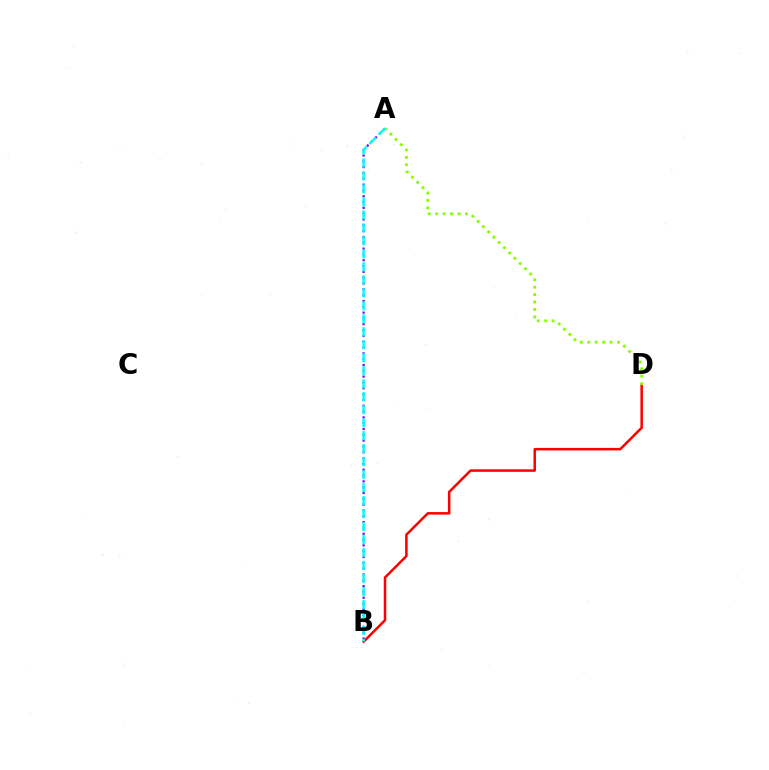{('B', 'D'): [{'color': '#ff0000', 'line_style': 'solid', 'thickness': 1.81}], ('A', 'B'): [{'color': '#7200ff', 'line_style': 'dotted', 'thickness': 1.58}, {'color': '#00fff6', 'line_style': 'dashed', 'thickness': 1.76}], ('A', 'D'): [{'color': '#84ff00', 'line_style': 'dotted', 'thickness': 2.02}]}